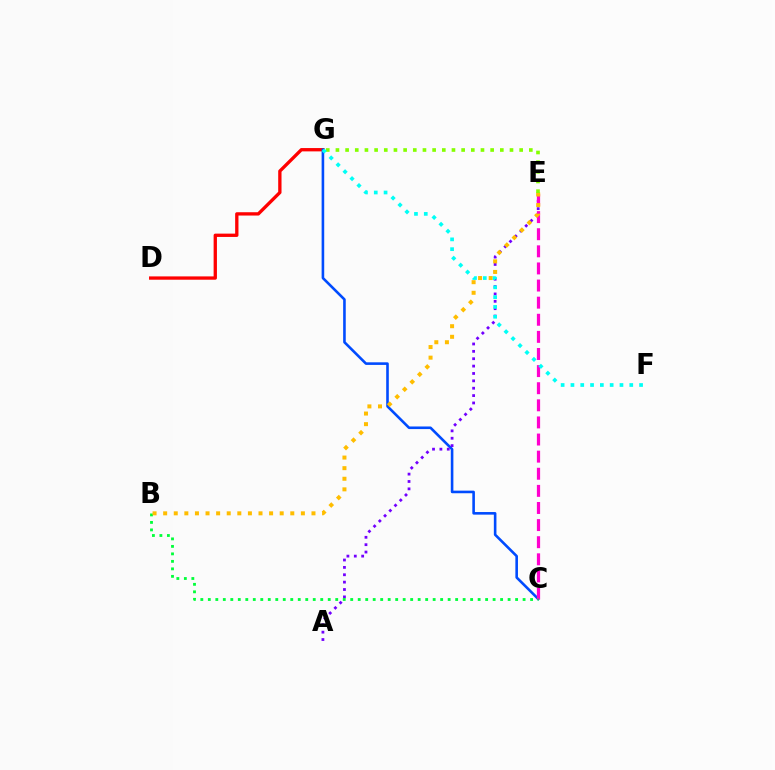{('D', 'G'): [{'color': '#ff0000', 'line_style': 'solid', 'thickness': 2.39}], ('C', 'G'): [{'color': '#004bff', 'line_style': 'solid', 'thickness': 1.87}], ('A', 'E'): [{'color': '#7200ff', 'line_style': 'dotted', 'thickness': 2.0}], ('C', 'E'): [{'color': '#ff00cf', 'line_style': 'dashed', 'thickness': 2.32}], ('B', 'C'): [{'color': '#00ff39', 'line_style': 'dotted', 'thickness': 2.04}], ('B', 'E'): [{'color': '#ffbd00', 'line_style': 'dotted', 'thickness': 2.88}], ('E', 'G'): [{'color': '#84ff00', 'line_style': 'dotted', 'thickness': 2.63}], ('F', 'G'): [{'color': '#00fff6', 'line_style': 'dotted', 'thickness': 2.66}]}